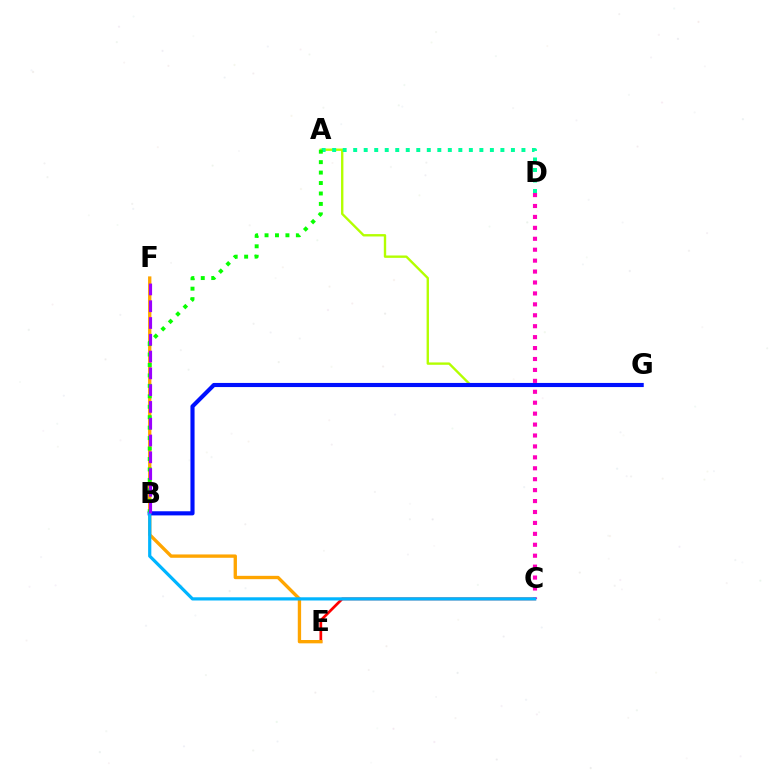{('A', 'G'): [{'color': '#b3ff00', 'line_style': 'solid', 'thickness': 1.71}], ('C', 'E'): [{'color': '#ff0000', 'line_style': 'solid', 'thickness': 1.95}], ('E', 'F'): [{'color': '#ffa500', 'line_style': 'solid', 'thickness': 2.4}], ('A', 'D'): [{'color': '#00ff9d', 'line_style': 'dotted', 'thickness': 2.86}], ('B', 'G'): [{'color': '#0010ff', 'line_style': 'solid', 'thickness': 2.97}], ('A', 'B'): [{'color': '#08ff00', 'line_style': 'dotted', 'thickness': 2.84}], ('C', 'D'): [{'color': '#ff00bd', 'line_style': 'dotted', 'thickness': 2.97}], ('B', 'C'): [{'color': '#00b5ff', 'line_style': 'solid', 'thickness': 2.31}], ('B', 'F'): [{'color': '#9b00ff', 'line_style': 'dashed', 'thickness': 2.28}]}